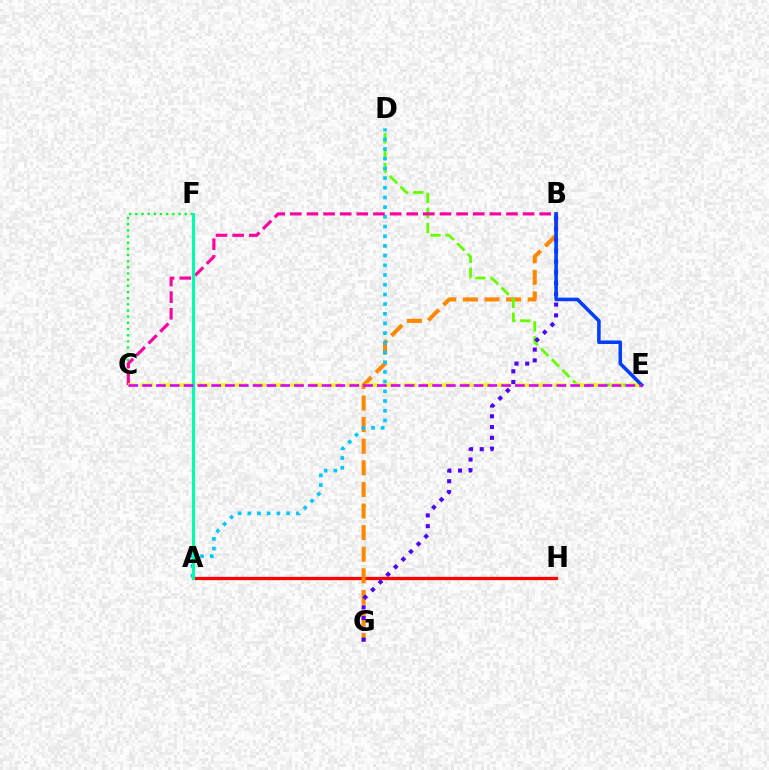{('A', 'H'): [{'color': '#ff0000', 'line_style': 'solid', 'thickness': 2.35}], ('B', 'G'): [{'color': '#ff8800', 'line_style': 'dashed', 'thickness': 2.93}, {'color': '#4f00ff', 'line_style': 'dotted', 'thickness': 2.93}], ('C', 'F'): [{'color': '#00ff27', 'line_style': 'dotted', 'thickness': 1.68}], ('D', 'E'): [{'color': '#66ff00', 'line_style': 'dashed', 'thickness': 2.04}], ('A', 'D'): [{'color': '#00c7ff', 'line_style': 'dotted', 'thickness': 2.63}], ('B', 'C'): [{'color': '#ff00a0', 'line_style': 'dashed', 'thickness': 2.26}], ('C', 'E'): [{'color': '#eeff00', 'line_style': 'dashed', 'thickness': 2.55}, {'color': '#d600ff', 'line_style': 'dashed', 'thickness': 1.88}], ('A', 'F'): [{'color': '#00ffaf', 'line_style': 'solid', 'thickness': 2.23}], ('B', 'E'): [{'color': '#003fff', 'line_style': 'solid', 'thickness': 2.57}]}